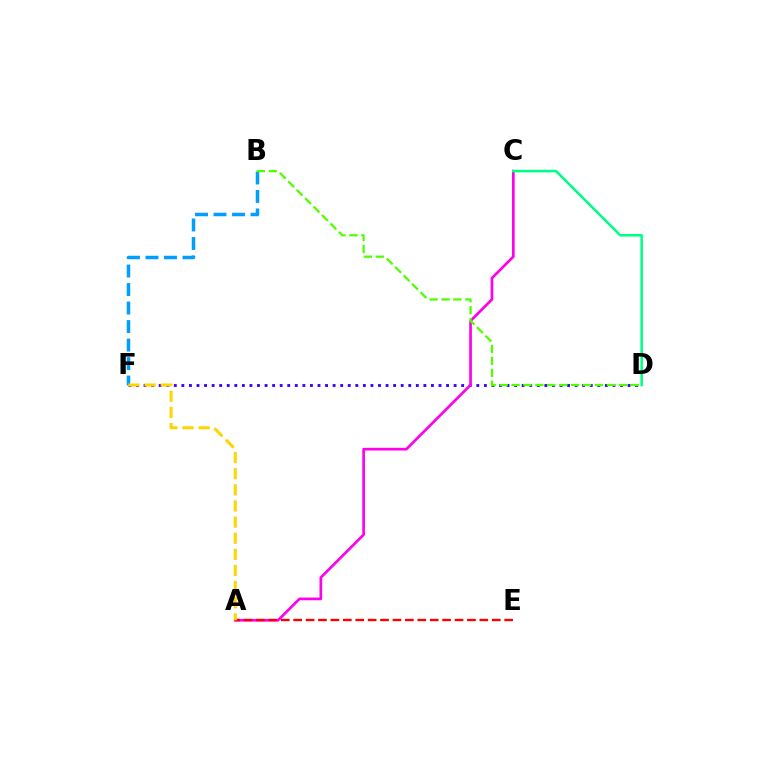{('D', 'F'): [{'color': '#3700ff', 'line_style': 'dotted', 'thickness': 2.05}], ('A', 'C'): [{'color': '#ff00ed', 'line_style': 'solid', 'thickness': 1.93}], ('B', 'F'): [{'color': '#009eff', 'line_style': 'dashed', 'thickness': 2.51}], ('C', 'D'): [{'color': '#00ff86', 'line_style': 'solid', 'thickness': 1.84}], ('A', 'E'): [{'color': '#ff0000', 'line_style': 'dashed', 'thickness': 1.69}], ('A', 'F'): [{'color': '#ffd500', 'line_style': 'dashed', 'thickness': 2.19}], ('B', 'D'): [{'color': '#4fff00', 'line_style': 'dashed', 'thickness': 1.62}]}